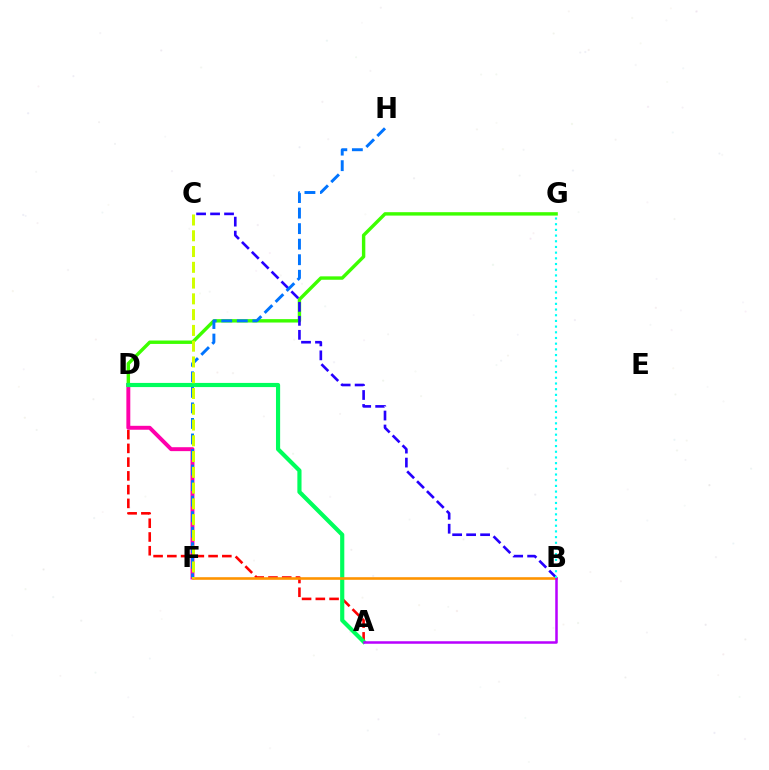{('D', 'G'): [{'color': '#3dff00', 'line_style': 'solid', 'thickness': 2.45}], ('B', 'C'): [{'color': '#2500ff', 'line_style': 'dashed', 'thickness': 1.9}], ('A', 'D'): [{'color': '#ff0000', 'line_style': 'dashed', 'thickness': 1.87}, {'color': '#00ff5c', 'line_style': 'solid', 'thickness': 2.99}], ('D', 'F'): [{'color': '#ff00ac', 'line_style': 'solid', 'thickness': 2.82}], ('F', 'H'): [{'color': '#0074ff', 'line_style': 'dashed', 'thickness': 2.11}], ('B', 'F'): [{'color': '#ff9400', 'line_style': 'solid', 'thickness': 1.88}], ('A', 'B'): [{'color': '#b900ff', 'line_style': 'solid', 'thickness': 1.81}], ('B', 'G'): [{'color': '#00fff6', 'line_style': 'dotted', 'thickness': 1.55}], ('C', 'F'): [{'color': '#d1ff00', 'line_style': 'dashed', 'thickness': 2.14}]}